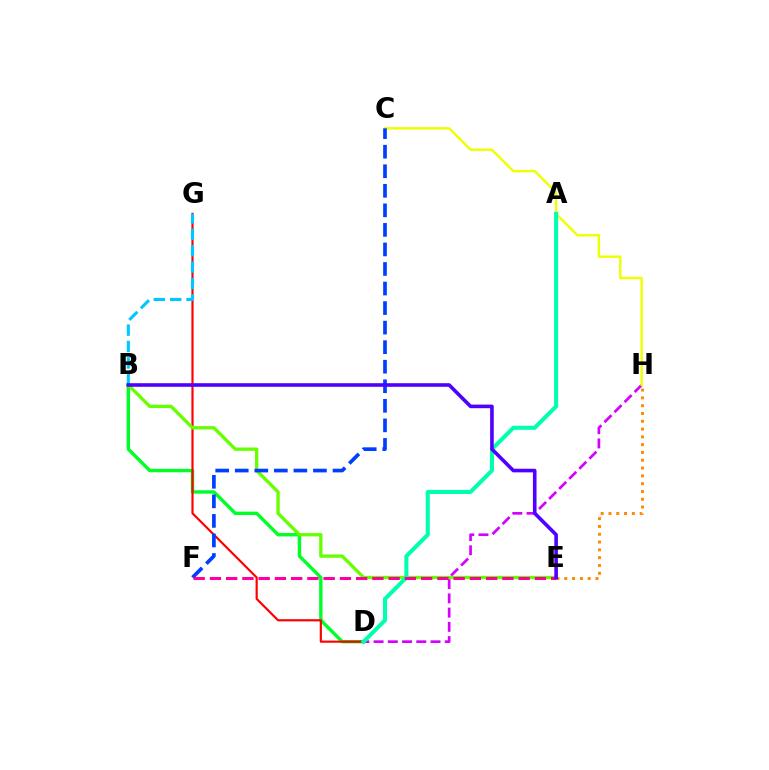{('B', 'D'): [{'color': '#00ff27', 'line_style': 'solid', 'thickness': 2.45}], ('D', 'G'): [{'color': '#ff0000', 'line_style': 'solid', 'thickness': 1.57}], ('E', 'H'): [{'color': '#ff8800', 'line_style': 'dotted', 'thickness': 2.12}], ('D', 'H'): [{'color': '#d600ff', 'line_style': 'dashed', 'thickness': 1.93}], ('B', 'G'): [{'color': '#00c7ff', 'line_style': 'dashed', 'thickness': 2.23}], ('B', 'E'): [{'color': '#66ff00', 'line_style': 'solid', 'thickness': 2.38}, {'color': '#4f00ff', 'line_style': 'solid', 'thickness': 2.6}], ('C', 'H'): [{'color': '#eeff00', 'line_style': 'solid', 'thickness': 1.73}], ('C', 'F'): [{'color': '#003fff', 'line_style': 'dashed', 'thickness': 2.66}], ('A', 'D'): [{'color': '#00ffaf', 'line_style': 'solid', 'thickness': 2.93}], ('E', 'F'): [{'color': '#ff00a0', 'line_style': 'dashed', 'thickness': 2.21}]}